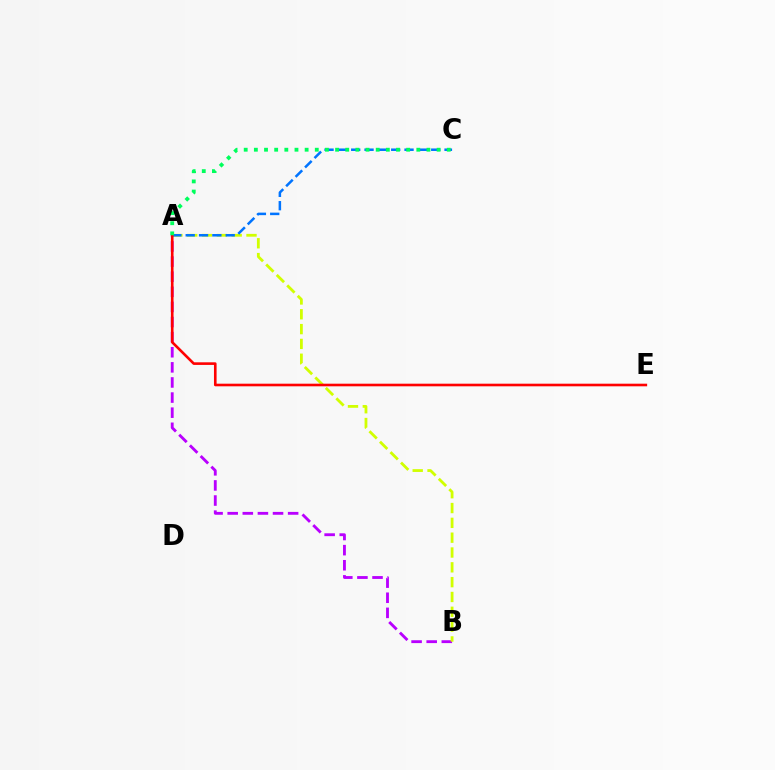{('A', 'B'): [{'color': '#b900ff', 'line_style': 'dashed', 'thickness': 2.05}, {'color': '#d1ff00', 'line_style': 'dashed', 'thickness': 2.01}], ('A', 'C'): [{'color': '#0074ff', 'line_style': 'dashed', 'thickness': 1.81}, {'color': '#00ff5c', 'line_style': 'dotted', 'thickness': 2.76}], ('A', 'E'): [{'color': '#ff0000', 'line_style': 'solid', 'thickness': 1.89}]}